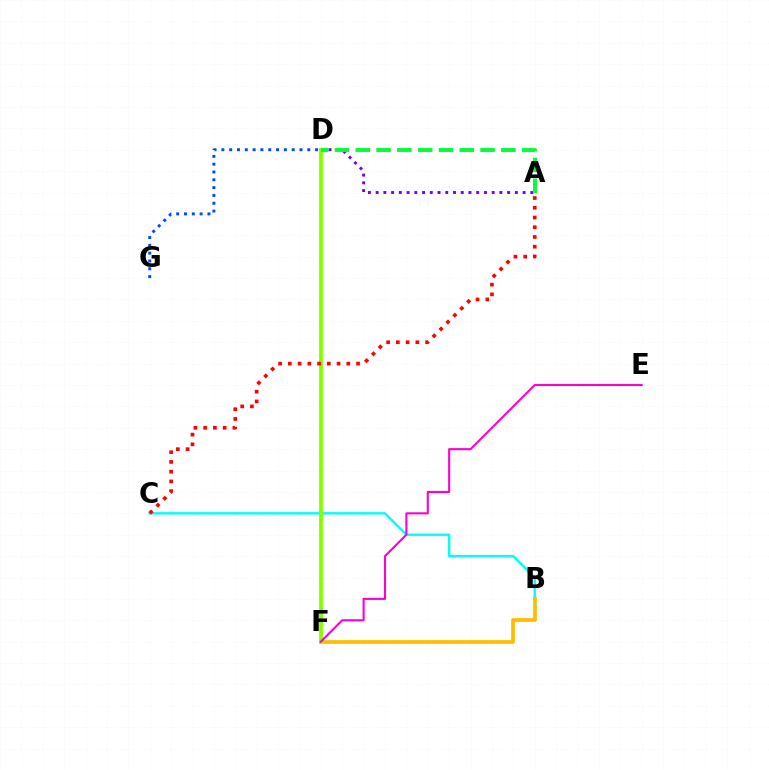{('B', 'C'): [{'color': '#00fff6', 'line_style': 'solid', 'thickness': 1.73}], ('A', 'D'): [{'color': '#7200ff', 'line_style': 'dotted', 'thickness': 2.1}, {'color': '#00ff39', 'line_style': 'dashed', 'thickness': 2.83}], ('D', 'G'): [{'color': '#004bff', 'line_style': 'dotted', 'thickness': 2.12}], ('B', 'F'): [{'color': '#ffbd00', 'line_style': 'solid', 'thickness': 2.68}], ('D', 'F'): [{'color': '#84ff00', 'line_style': 'solid', 'thickness': 2.74}], ('A', 'C'): [{'color': '#ff0000', 'line_style': 'dotted', 'thickness': 2.65}], ('E', 'F'): [{'color': '#ff00cf', 'line_style': 'solid', 'thickness': 1.51}]}